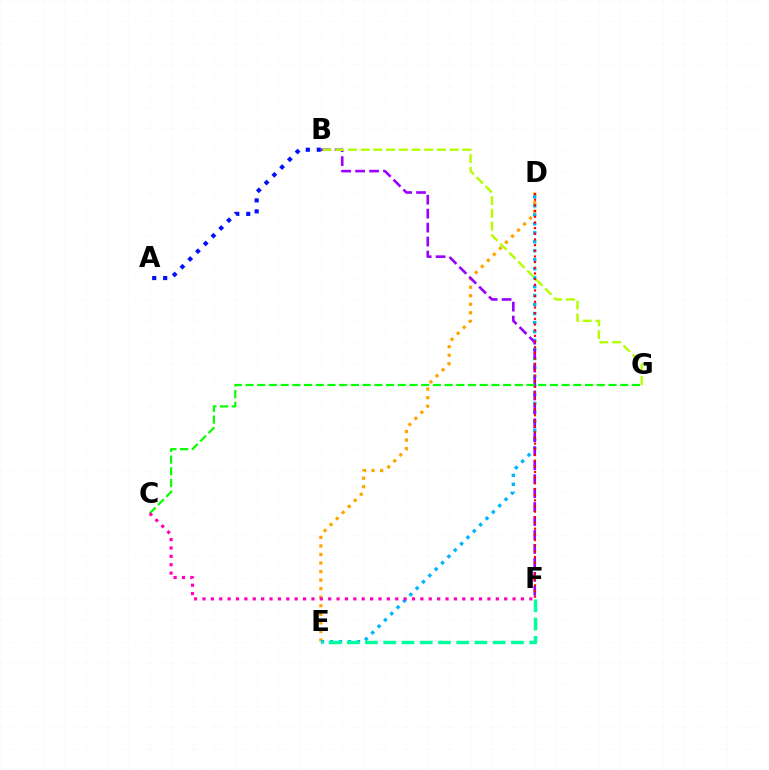{('D', 'E'): [{'color': '#ffa500', 'line_style': 'dotted', 'thickness': 2.32}, {'color': '#00b5ff', 'line_style': 'dotted', 'thickness': 2.44}], ('B', 'F'): [{'color': '#9b00ff', 'line_style': 'dashed', 'thickness': 1.9}], ('B', 'G'): [{'color': '#b3ff00', 'line_style': 'dashed', 'thickness': 1.73}], ('D', 'F'): [{'color': '#ff0000', 'line_style': 'dotted', 'thickness': 1.54}], ('A', 'B'): [{'color': '#0010ff', 'line_style': 'dotted', 'thickness': 2.98}], ('C', 'G'): [{'color': '#08ff00', 'line_style': 'dashed', 'thickness': 1.59}], ('C', 'F'): [{'color': '#ff00bd', 'line_style': 'dotted', 'thickness': 2.28}], ('E', 'F'): [{'color': '#00ff9d', 'line_style': 'dashed', 'thickness': 2.48}]}